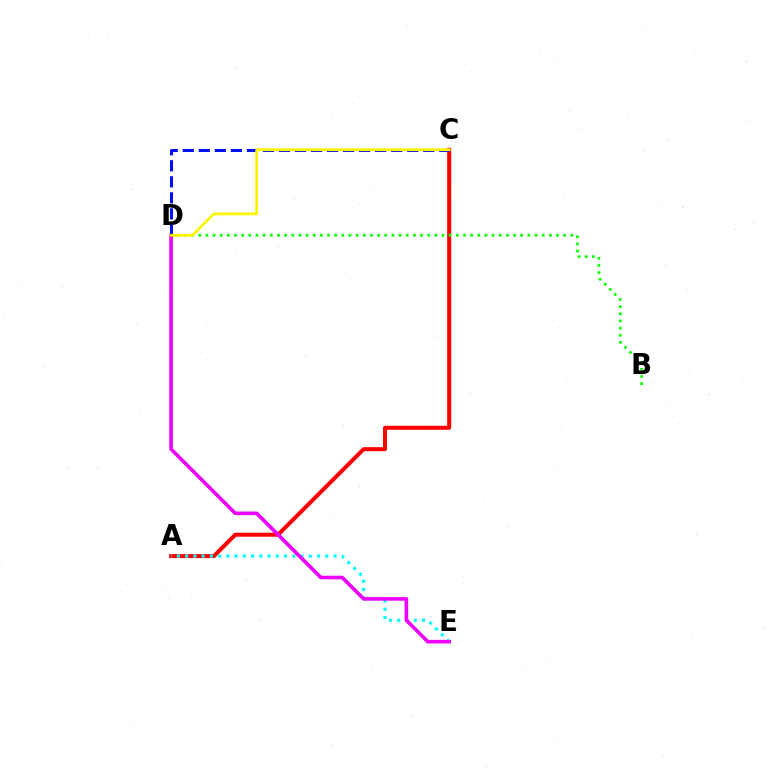{('A', 'C'): [{'color': '#ff0000', 'line_style': 'solid', 'thickness': 2.89}], ('A', 'E'): [{'color': '#00fff6', 'line_style': 'dotted', 'thickness': 2.24}], ('B', 'D'): [{'color': '#08ff00', 'line_style': 'dotted', 'thickness': 1.94}], ('D', 'E'): [{'color': '#ee00ff', 'line_style': 'solid', 'thickness': 2.6}], ('C', 'D'): [{'color': '#0010ff', 'line_style': 'dashed', 'thickness': 2.18}, {'color': '#fcf500', 'line_style': 'solid', 'thickness': 1.98}]}